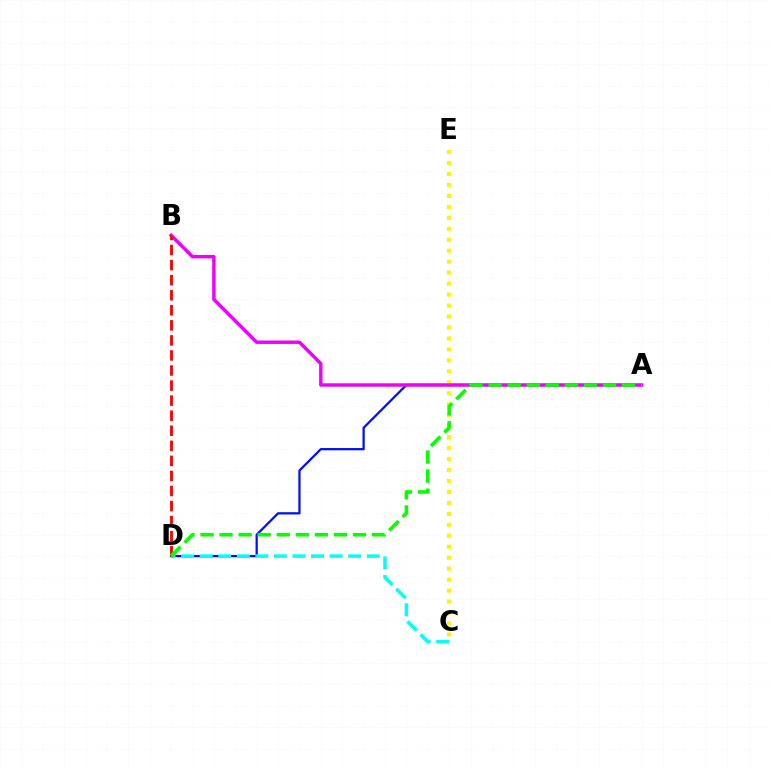{('A', 'D'): [{'color': '#0010ff', 'line_style': 'solid', 'thickness': 1.63}, {'color': '#08ff00', 'line_style': 'dashed', 'thickness': 2.59}], ('C', 'D'): [{'color': '#00fff6', 'line_style': 'dashed', 'thickness': 2.52}], ('C', 'E'): [{'color': '#fcf500', 'line_style': 'dotted', 'thickness': 2.98}], ('A', 'B'): [{'color': '#ee00ff', 'line_style': 'solid', 'thickness': 2.48}], ('B', 'D'): [{'color': '#ff0000', 'line_style': 'dashed', 'thickness': 2.05}]}